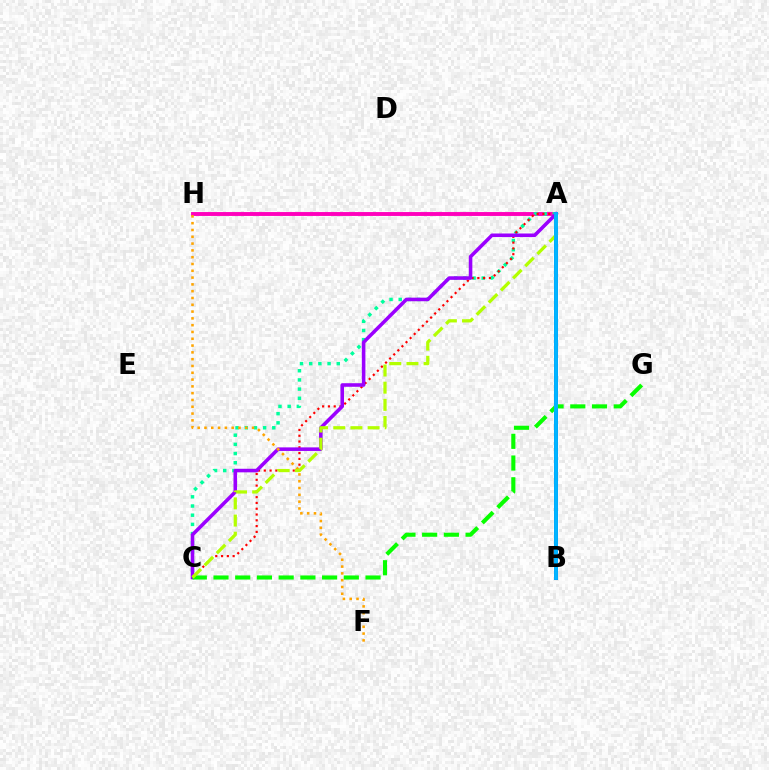{('A', 'H'): [{'color': '#ff00bd', 'line_style': 'solid', 'thickness': 2.8}], ('A', 'C'): [{'color': '#00ff9d', 'line_style': 'dotted', 'thickness': 2.5}, {'color': '#ff0000', 'line_style': 'dotted', 'thickness': 1.57}, {'color': '#9b00ff', 'line_style': 'solid', 'thickness': 2.57}, {'color': '#b3ff00', 'line_style': 'dashed', 'thickness': 2.33}], ('A', 'B'): [{'color': '#0010ff', 'line_style': 'solid', 'thickness': 2.8}, {'color': '#00b5ff', 'line_style': 'solid', 'thickness': 2.79}], ('F', 'H'): [{'color': '#ffa500', 'line_style': 'dotted', 'thickness': 1.85}], ('C', 'G'): [{'color': '#08ff00', 'line_style': 'dashed', 'thickness': 2.95}]}